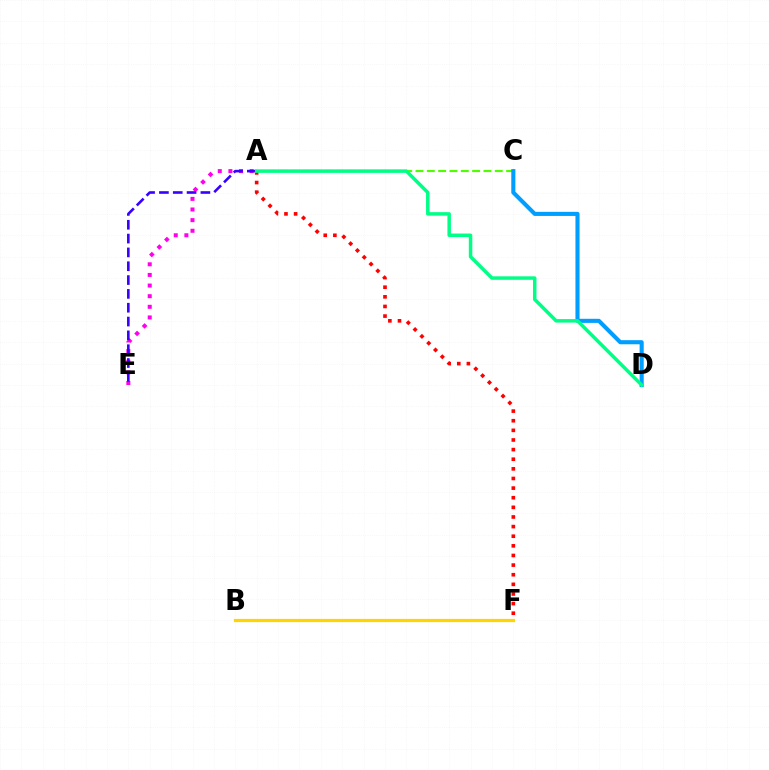{('B', 'F'): [{'color': '#ffd500', 'line_style': 'solid', 'thickness': 2.32}], ('A', 'E'): [{'color': '#ff00ed', 'line_style': 'dotted', 'thickness': 2.89}, {'color': '#3700ff', 'line_style': 'dashed', 'thickness': 1.88}], ('A', 'C'): [{'color': '#4fff00', 'line_style': 'dashed', 'thickness': 1.54}], ('A', 'F'): [{'color': '#ff0000', 'line_style': 'dotted', 'thickness': 2.61}], ('C', 'D'): [{'color': '#009eff', 'line_style': 'solid', 'thickness': 2.95}], ('A', 'D'): [{'color': '#00ff86', 'line_style': 'solid', 'thickness': 2.51}]}